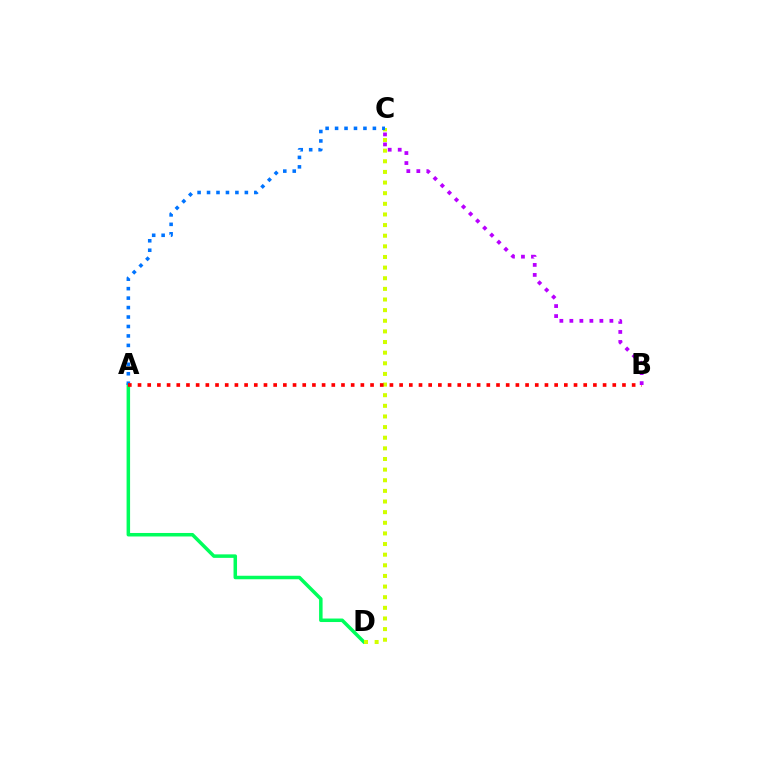{('A', 'D'): [{'color': '#00ff5c', 'line_style': 'solid', 'thickness': 2.52}], ('C', 'D'): [{'color': '#d1ff00', 'line_style': 'dotted', 'thickness': 2.89}], ('A', 'C'): [{'color': '#0074ff', 'line_style': 'dotted', 'thickness': 2.57}], ('A', 'B'): [{'color': '#ff0000', 'line_style': 'dotted', 'thickness': 2.63}], ('B', 'C'): [{'color': '#b900ff', 'line_style': 'dotted', 'thickness': 2.72}]}